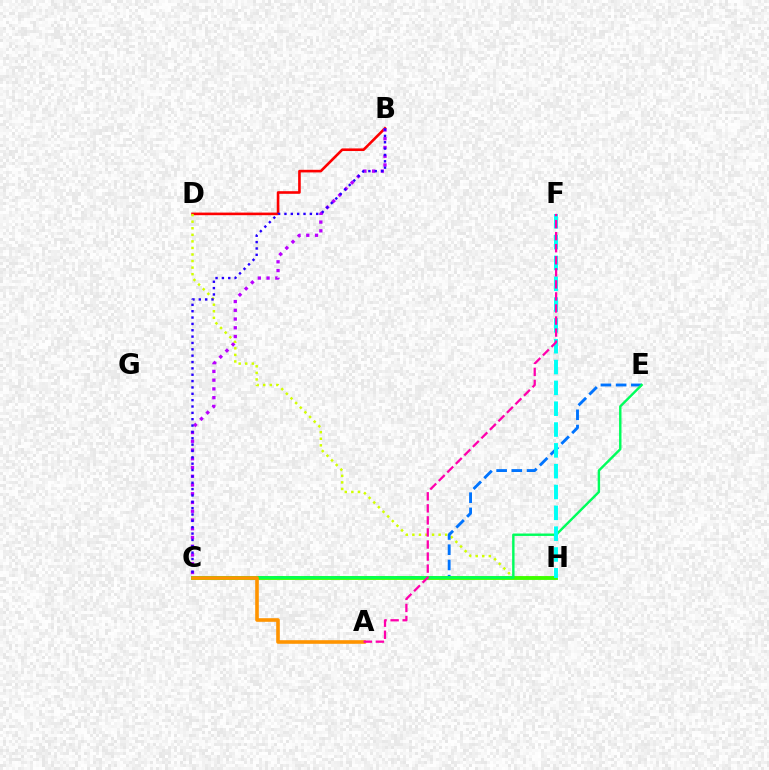{('B', 'D'): [{'color': '#ff0000', 'line_style': 'solid', 'thickness': 1.88}], ('B', 'C'): [{'color': '#b900ff', 'line_style': 'dotted', 'thickness': 2.38}, {'color': '#2500ff', 'line_style': 'dotted', 'thickness': 1.73}], ('D', 'H'): [{'color': '#d1ff00', 'line_style': 'dotted', 'thickness': 1.78}], ('C', 'E'): [{'color': '#0074ff', 'line_style': 'dashed', 'thickness': 2.07}, {'color': '#00ff5c', 'line_style': 'solid', 'thickness': 1.74}], ('C', 'H'): [{'color': '#3dff00', 'line_style': 'solid', 'thickness': 2.78}], ('A', 'C'): [{'color': '#ff9400', 'line_style': 'solid', 'thickness': 2.6}], ('F', 'H'): [{'color': '#00fff6', 'line_style': 'dashed', 'thickness': 2.83}], ('A', 'F'): [{'color': '#ff00ac', 'line_style': 'dashed', 'thickness': 1.64}]}